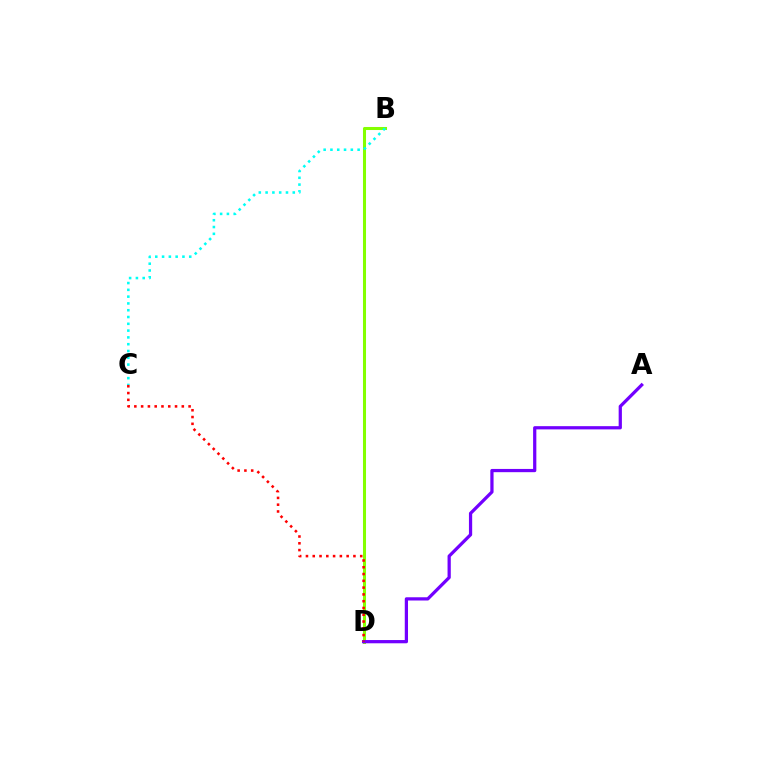{('B', 'D'): [{'color': '#84ff00', 'line_style': 'solid', 'thickness': 2.19}], ('A', 'D'): [{'color': '#7200ff', 'line_style': 'solid', 'thickness': 2.33}], ('C', 'D'): [{'color': '#ff0000', 'line_style': 'dotted', 'thickness': 1.84}], ('B', 'C'): [{'color': '#00fff6', 'line_style': 'dotted', 'thickness': 1.85}]}